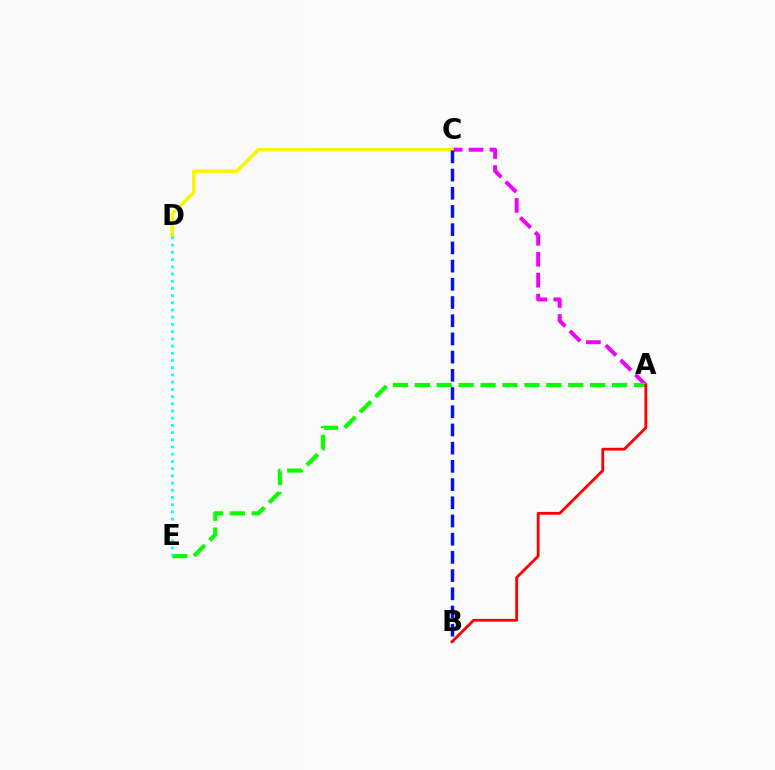{('A', 'C'): [{'color': '#ee00ff', 'line_style': 'dashed', 'thickness': 2.84}], ('C', 'D'): [{'color': '#fcf500', 'line_style': 'solid', 'thickness': 2.48}], ('A', 'E'): [{'color': '#08ff00', 'line_style': 'dashed', 'thickness': 2.98}], ('D', 'E'): [{'color': '#00fff6', 'line_style': 'dotted', 'thickness': 1.96}], ('B', 'C'): [{'color': '#0010ff', 'line_style': 'dashed', 'thickness': 2.47}], ('A', 'B'): [{'color': '#ff0000', 'line_style': 'solid', 'thickness': 2.02}]}